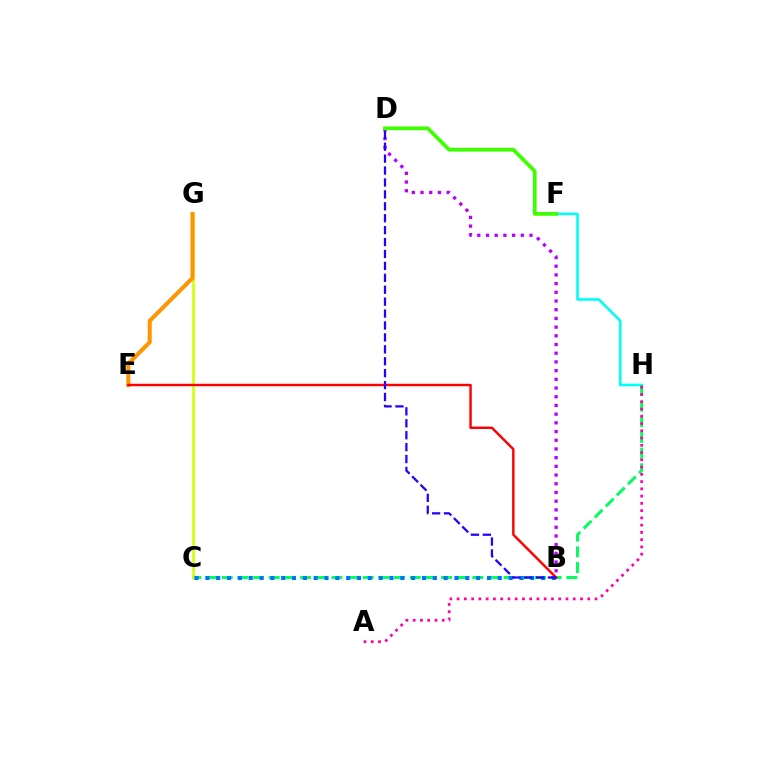{('F', 'H'): [{'color': '#00fff6', 'line_style': 'solid', 'thickness': 1.88}], ('C', 'H'): [{'color': '#00ff5c', 'line_style': 'dashed', 'thickness': 2.13}], ('C', 'G'): [{'color': '#d1ff00', 'line_style': 'solid', 'thickness': 1.86}], ('A', 'H'): [{'color': '#ff00ac', 'line_style': 'dotted', 'thickness': 1.97}], ('B', 'D'): [{'color': '#b900ff', 'line_style': 'dotted', 'thickness': 2.36}, {'color': '#2500ff', 'line_style': 'dashed', 'thickness': 1.62}], ('B', 'C'): [{'color': '#0074ff', 'line_style': 'dotted', 'thickness': 2.94}], ('E', 'G'): [{'color': '#ff9400', 'line_style': 'solid', 'thickness': 2.89}], ('B', 'E'): [{'color': '#ff0000', 'line_style': 'solid', 'thickness': 1.75}], ('D', 'F'): [{'color': '#3dff00', 'line_style': 'solid', 'thickness': 2.68}]}